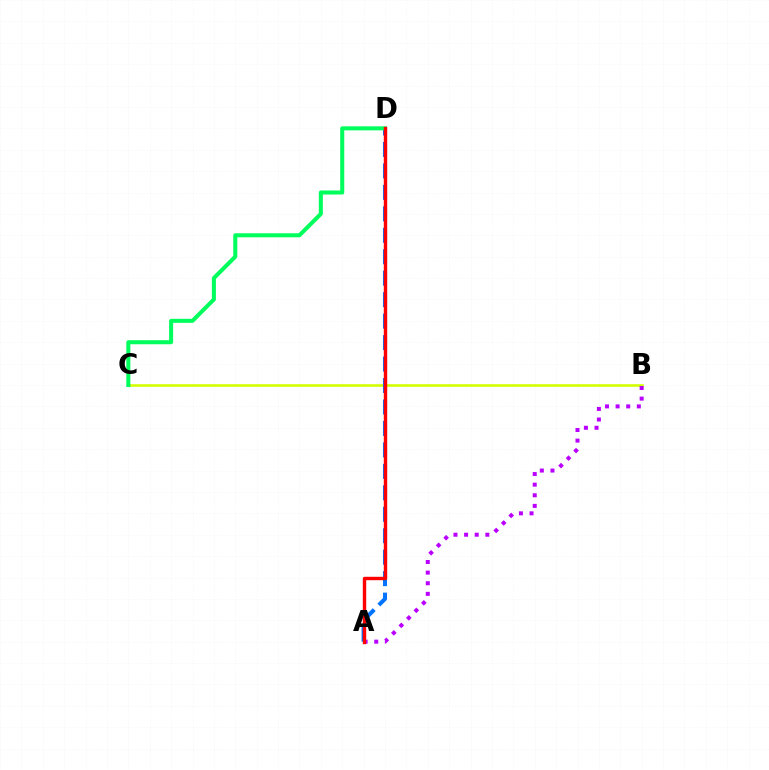{('B', 'C'): [{'color': '#d1ff00', 'line_style': 'solid', 'thickness': 1.87}], ('A', 'D'): [{'color': '#0074ff', 'line_style': 'dashed', 'thickness': 2.92}, {'color': '#ff0000', 'line_style': 'solid', 'thickness': 2.45}], ('C', 'D'): [{'color': '#00ff5c', 'line_style': 'solid', 'thickness': 2.91}], ('A', 'B'): [{'color': '#b900ff', 'line_style': 'dotted', 'thickness': 2.88}]}